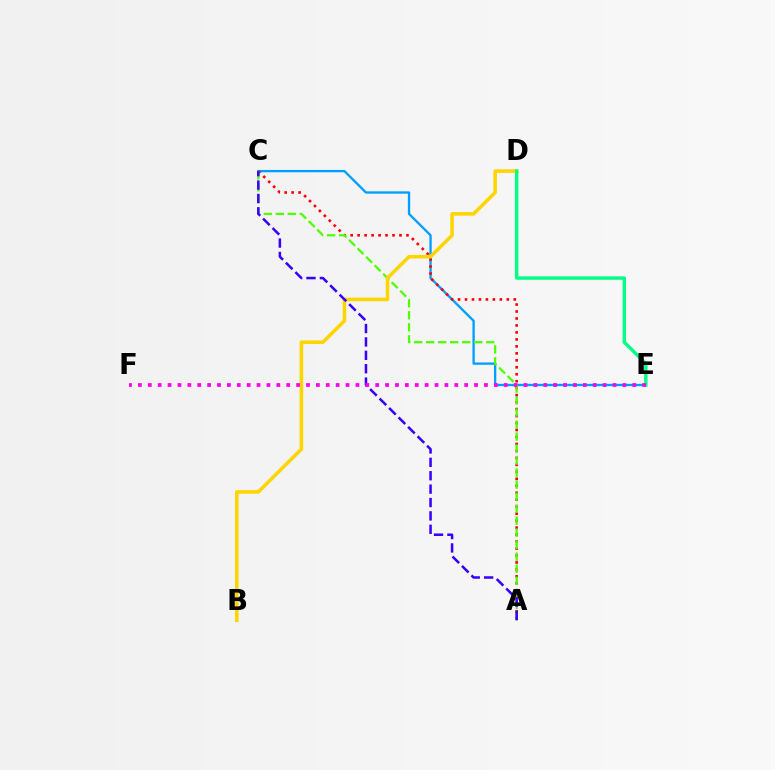{('C', 'E'): [{'color': '#009eff', 'line_style': 'solid', 'thickness': 1.68}], ('A', 'C'): [{'color': '#ff0000', 'line_style': 'dotted', 'thickness': 1.89}, {'color': '#4fff00', 'line_style': 'dashed', 'thickness': 1.63}, {'color': '#3700ff', 'line_style': 'dashed', 'thickness': 1.82}], ('B', 'D'): [{'color': '#ffd500', 'line_style': 'solid', 'thickness': 2.57}], ('D', 'E'): [{'color': '#00ff86', 'line_style': 'solid', 'thickness': 2.46}], ('E', 'F'): [{'color': '#ff00ed', 'line_style': 'dotted', 'thickness': 2.69}]}